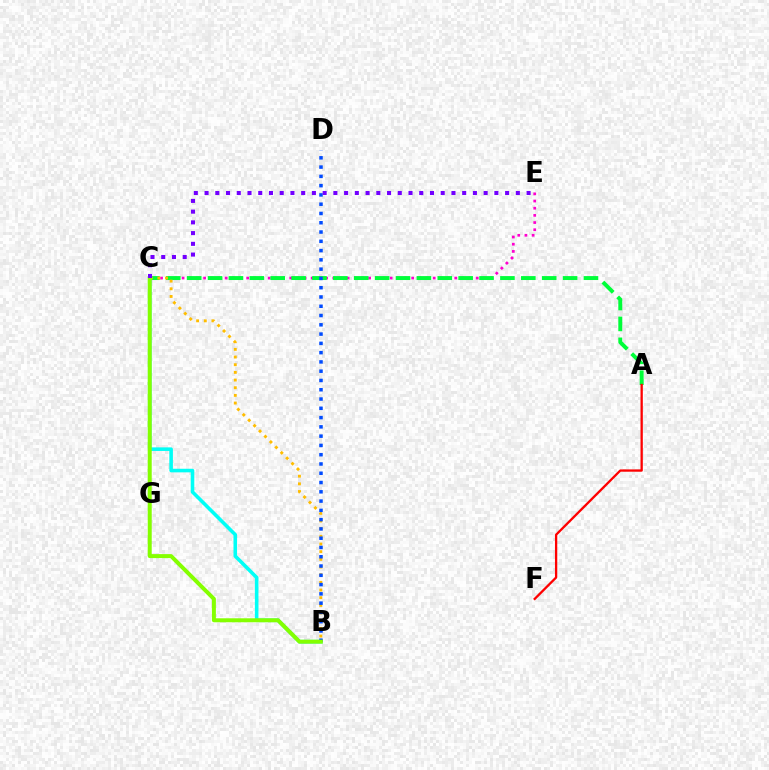{('C', 'E'): [{'color': '#ff00cf', 'line_style': 'dotted', 'thickness': 1.95}, {'color': '#7200ff', 'line_style': 'dotted', 'thickness': 2.92}], ('B', 'C'): [{'color': '#00fff6', 'line_style': 'solid', 'thickness': 2.58}, {'color': '#ffbd00', 'line_style': 'dotted', 'thickness': 2.08}, {'color': '#84ff00', 'line_style': 'solid', 'thickness': 2.87}], ('A', 'C'): [{'color': '#00ff39', 'line_style': 'dashed', 'thickness': 2.84}], ('A', 'F'): [{'color': '#ff0000', 'line_style': 'solid', 'thickness': 1.66}], ('B', 'D'): [{'color': '#004bff', 'line_style': 'dotted', 'thickness': 2.52}]}